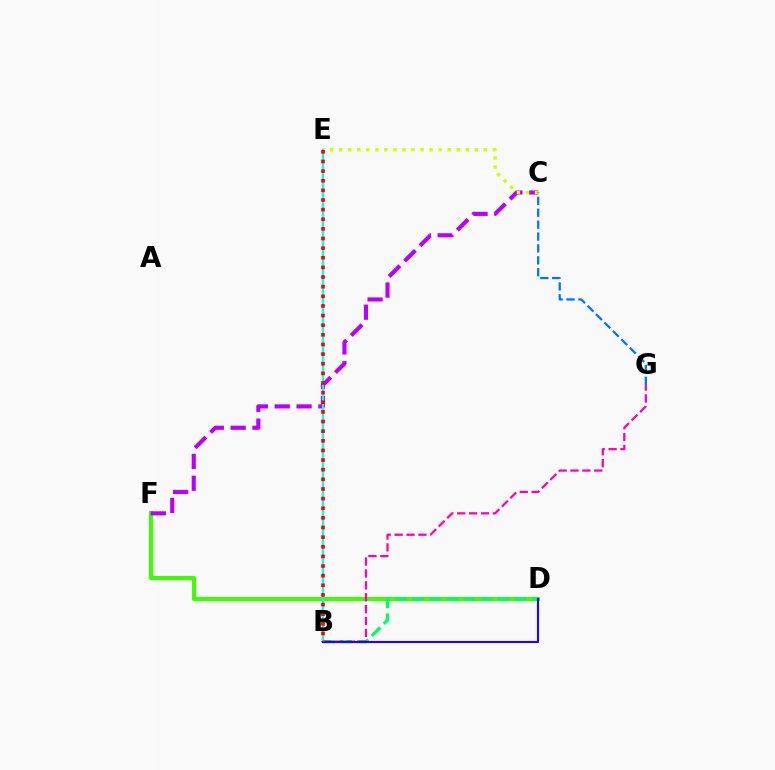{('B', 'E'): [{'color': '#ff9400', 'line_style': 'solid', 'thickness': 1.57}, {'color': '#00fff6', 'line_style': 'solid', 'thickness': 1.58}, {'color': '#ff0000', 'line_style': 'dotted', 'thickness': 2.62}], ('D', 'F'): [{'color': '#3dff00', 'line_style': 'solid', 'thickness': 2.95}], ('C', 'F'): [{'color': '#b900ff', 'line_style': 'dashed', 'thickness': 2.97}], ('B', 'D'): [{'color': '#00ff5c', 'line_style': 'dashed', 'thickness': 2.32}, {'color': '#2500ff', 'line_style': 'solid', 'thickness': 1.54}], ('C', 'E'): [{'color': '#d1ff00', 'line_style': 'dotted', 'thickness': 2.46}], ('C', 'G'): [{'color': '#0074ff', 'line_style': 'dashed', 'thickness': 1.62}], ('B', 'G'): [{'color': '#ff00ac', 'line_style': 'dashed', 'thickness': 1.62}]}